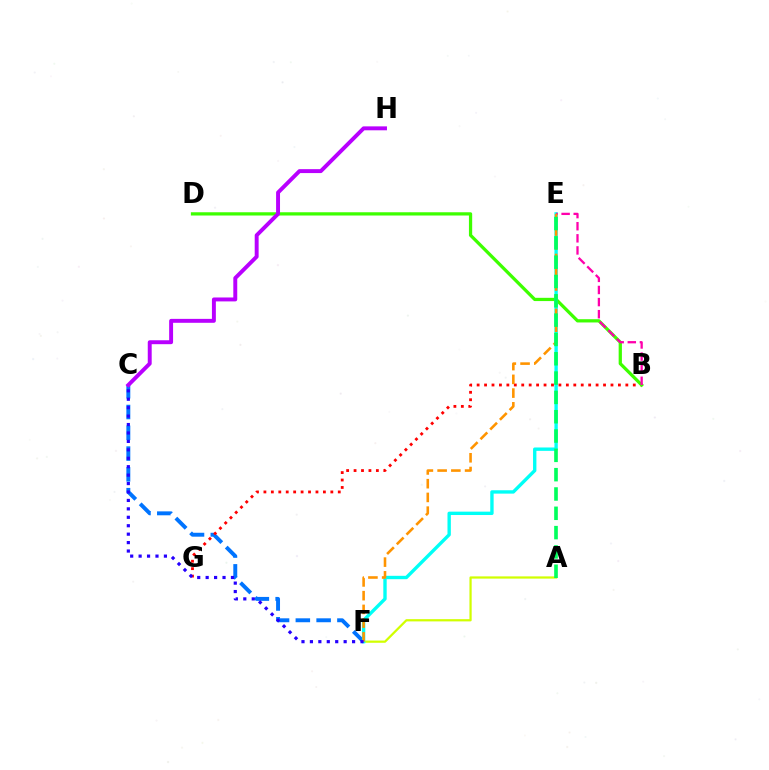{('C', 'F'): [{'color': '#0074ff', 'line_style': 'dashed', 'thickness': 2.82}, {'color': '#2500ff', 'line_style': 'dotted', 'thickness': 2.29}], ('B', 'G'): [{'color': '#ff0000', 'line_style': 'dotted', 'thickness': 2.02}], ('A', 'F'): [{'color': '#d1ff00', 'line_style': 'solid', 'thickness': 1.61}], ('B', 'D'): [{'color': '#3dff00', 'line_style': 'solid', 'thickness': 2.34}], ('E', 'F'): [{'color': '#00fff6', 'line_style': 'solid', 'thickness': 2.43}, {'color': '#ff9400', 'line_style': 'dashed', 'thickness': 1.87}], ('B', 'E'): [{'color': '#ff00ac', 'line_style': 'dashed', 'thickness': 1.64}], ('C', 'H'): [{'color': '#b900ff', 'line_style': 'solid', 'thickness': 2.83}], ('A', 'E'): [{'color': '#00ff5c', 'line_style': 'dashed', 'thickness': 2.62}]}